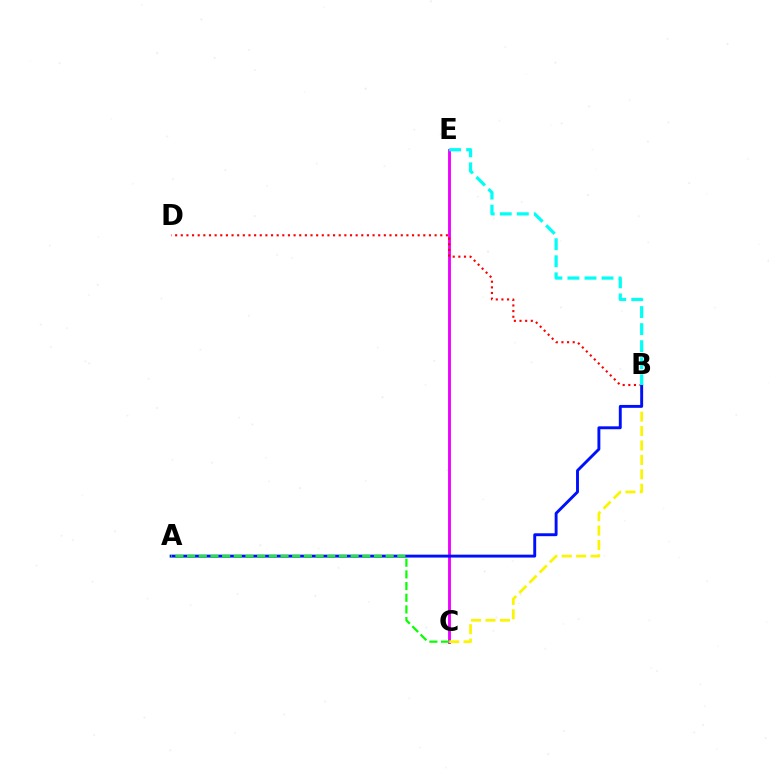{('C', 'E'): [{'color': '#ee00ff', 'line_style': 'solid', 'thickness': 2.05}], ('B', 'D'): [{'color': '#ff0000', 'line_style': 'dotted', 'thickness': 1.53}], ('B', 'C'): [{'color': '#fcf500', 'line_style': 'dashed', 'thickness': 1.96}], ('A', 'B'): [{'color': '#0010ff', 'line_style': 'solid', 'thickness': 2.09}], ('B', 'E'): [{'color': '#00fff6', 'line_style': 'dashed', 'thickness': 2.32}], ('A', 'C'): [{'color': '#08ff00', 'line_style': 'dashed', 'thickness': 1.59}]}